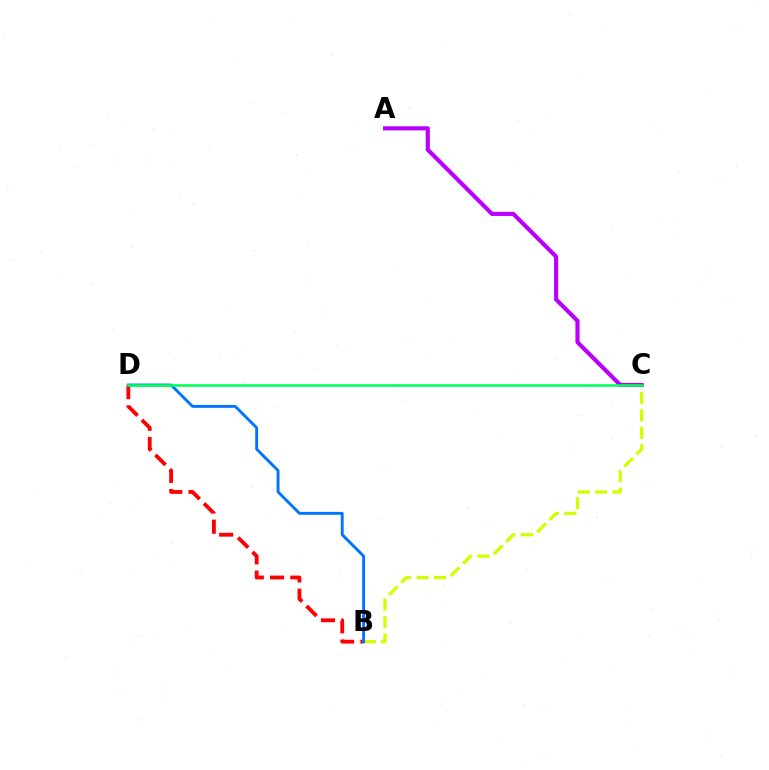{('B', 'D'): [{'color': '#ff0000', 'line_style': 'dashed', 'thickness': 2.76}, {'color': '#0074ff', 'line_style': 'solid', 'thickness': 2.07}], ('B', 'C'): [{'color': '#d1ff00', 'line_style': 'dashed', 'thickness': 2.37}], ('A', 'C'): [{'color': '#b900ff', 'line_style': 'solid', 'thickness': 2.97}], ('C', 'D'): [{'color': '#00ff5c', 'line_style': 'solid', 'thickness': 1.86}]}